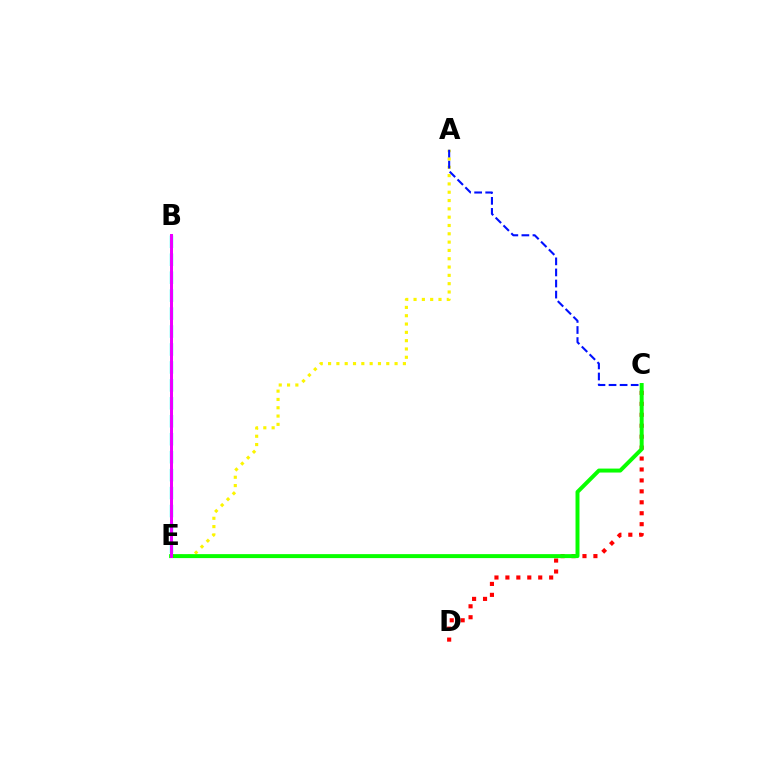{('A', 'E'): [{'color': '#fcf500', 'line_style': 'dotted', 'thickness': 2.26}], ('B', 'E'): [{'color': '#00fff6', 'line_style': 'dashed', 'thickness': 2.44}, {'color': '#ee00ff', 'line_style': 'solid', 'thickness': 2.16}], ('C', 'D'): [{'color': '#ff0000', 'line_style': 'dotted', 'thickness': 2.97}], ('A', 'C'): [{'color': '#0010ff', 'line_style': 'dashed', 'thickness': 1.5}], ('C', 'E'): [{'color': '#08ff00', 'line_style': 'solid', 'thickness': 2.85}]}